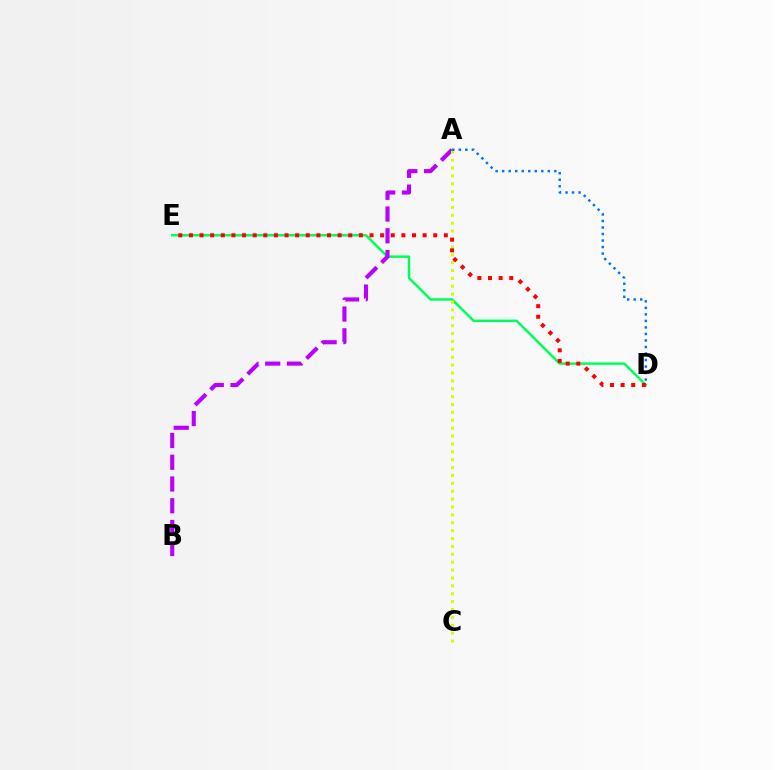{('D', 'E'): [{'color': '#00ff5c', 'line_style': 'solid', 'thickness': 1.79}, {'color': '#ff0000', 'line_style': 'dotted', 'thickness': 2.89}], ('A', 'B'): [{'color': '#b900ff', 'line_style': 'dashed', 'thickness': 2.95}], ('A', 'C'): [{'color': '#d1ff00', 'line_style': 'dotted', 'thickness': 2.14}], ('A', 'D'): [{'color': '#0074ff', 'line_style': 'dotted', 'thickness': 1.77}]}